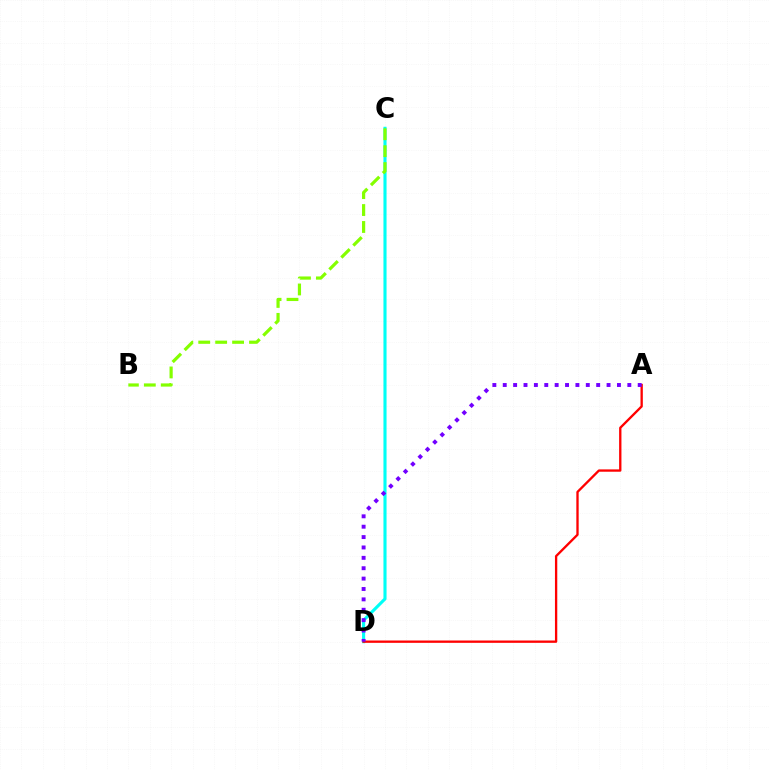{('C', 'D'): [{'color': '#00fff6', 'line_style': 'solid', 'thickness': 2.24}], ('B', 'C'): [{'color': '#84ff00', 'line_style': 'dashed', 'thickness': 2.3}], ('A', 'D'): [{'color': '#ff0000', 'line_style': 'solid', 'thickness': 1.67}, {'color': '#7200ff', 'line_style': 'dotted', 'thickness': 2.82}]}